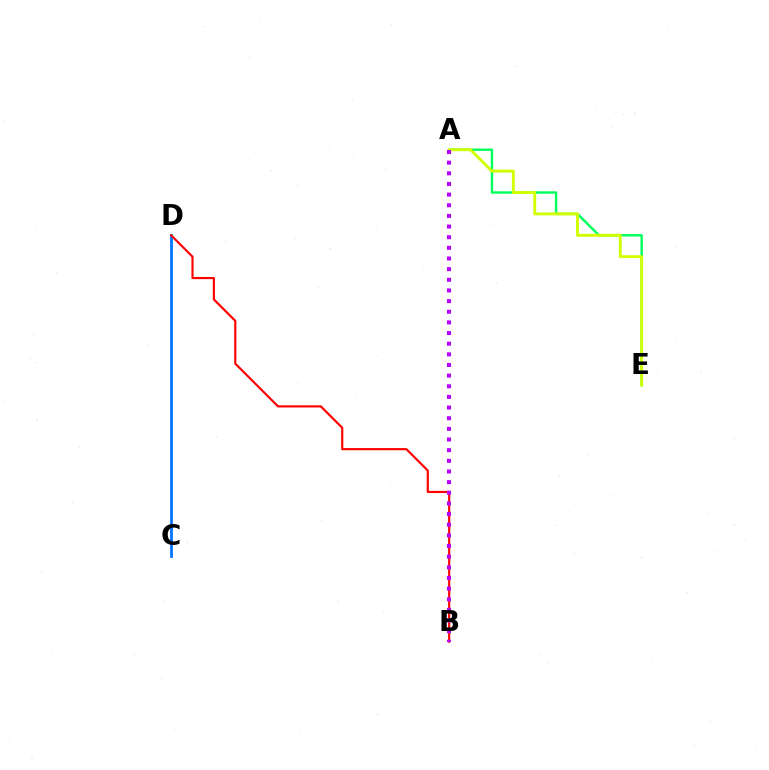{('A', 'E'): [{'color': '#00ff5c', 'line_style': 'solid', 'thickness': 1.73}, {'color': '#d1ff00', 'line_style': 'solid', 'thickness': 2.1}], ('C', 'D'): [{'color': '#0074ff', 'line_style': 'solid', 'thickness': 1.98}], ('B', 'D'): [{'color': '#ff0000', 'line_style': 'solid', 'thickness': 1.55}], ('A', 'B'): [{'color': '#b900ff', 'line_style': 'dotted', 'thickness': 2.89}]}